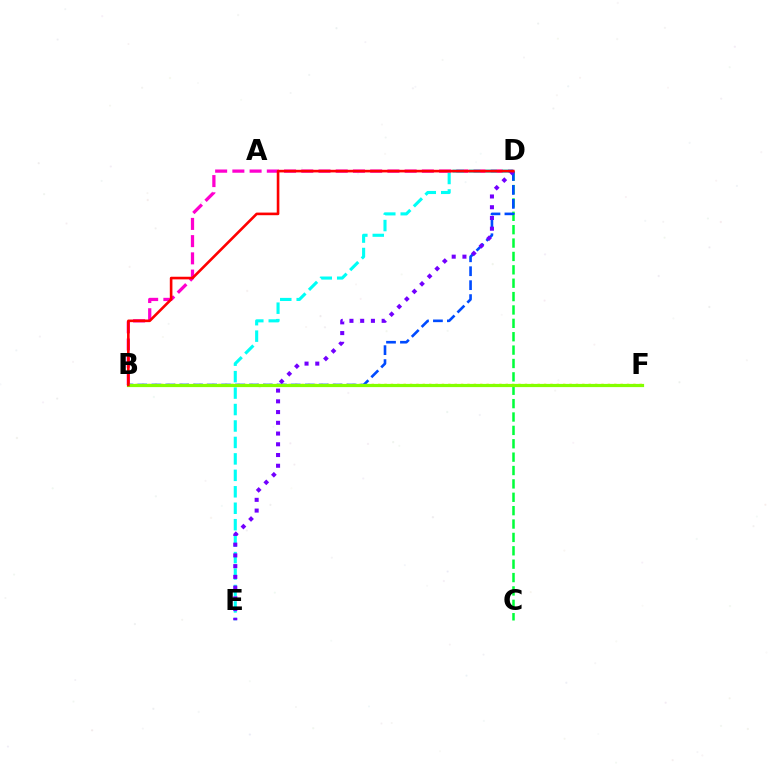{('B', 'D'): [{'color': '#ff00cf', 'line_style': 'dashed', 'thickness': 2.34}, {'color': '#004bff', 'line_style': 'dashed', 'thickness': 1.89}, {'color': '#ff0000', 'line_style': 'solid', 'thickness': 1.89}], ('B', 'F'): [{'color': '#ffbd00', 'line_style': 'dotted', 'thickness': 1.73}, {'color': '#84ff00', 'line_style': 'solid', 'thickness': 2.31}], ('D', 'E'): [{'color': '#00fff6', 'line_style': 'dashed', 'thickness': 2.23}, {'color': '#7200ff', 'line_style': 'dotted', 'thickness': 2.92}], ('C', 'D'): [{'color': '#00ff39', 'line_style': 'dashed', 'thickness': 1.82}]}